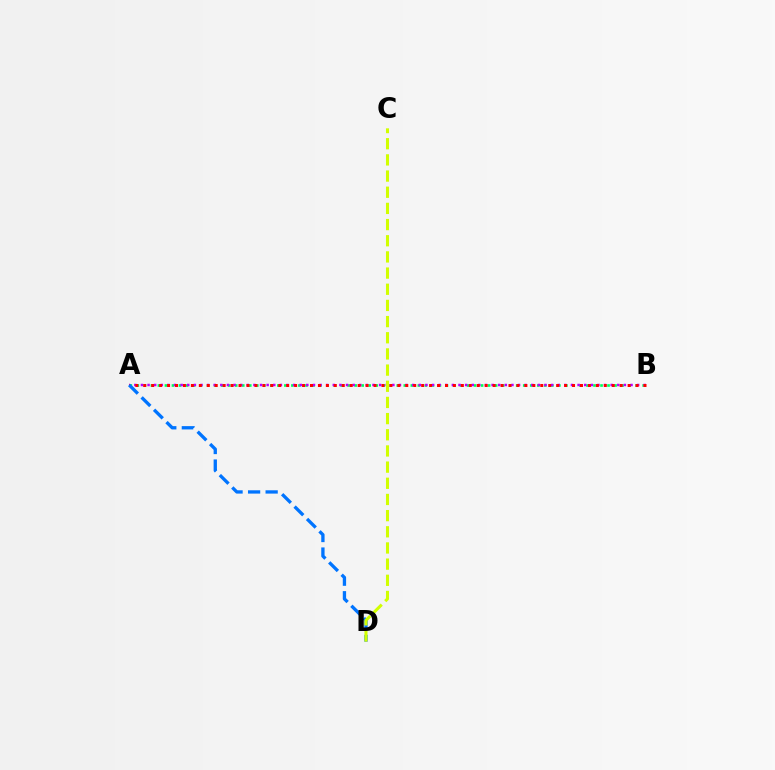{('A', 'B'): [{'color': '#00ff5c', 'line_style': 'dotted', 'thickness': 1.91}, {'color': '#b900ff', 'line_style': 'dotted', 'thickness': 1.8}, {'color': '#ff0000', 'line_style': 'dotted', 'thickness': 2.16}], ('A', 'D'): [{'color': '#0074ff', 'line_style': 'dashed', 'thickness': 2.38}], ('C', 'D'): [{'color': '#d1ff00', 'line_style': 'dashed', 'thickness': 2.2}]}